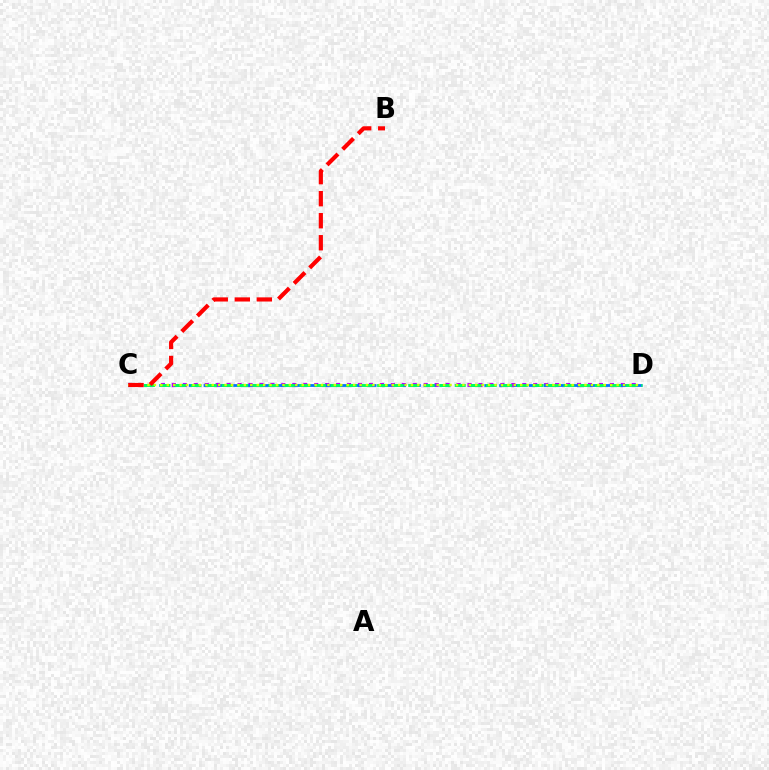{('C', 'D'): [{'color': '#b900ff', 'line_style': 'dotted', 'thickness': 2.98}, {'color': '#0074ff', 'line_style': 'dashed', 'thickness': 2.01}, {'color': '#00ff5c', 'line_style': 'dashed', 'thickness': 2.11}, {'color': '#d1ff00', 'line_style': 'dotted', 'thickness': 1.75}], ('B', 'C'): [{'color': '#ff0000', 'line_style': 'dashed', 'thickness': 2.99}]}